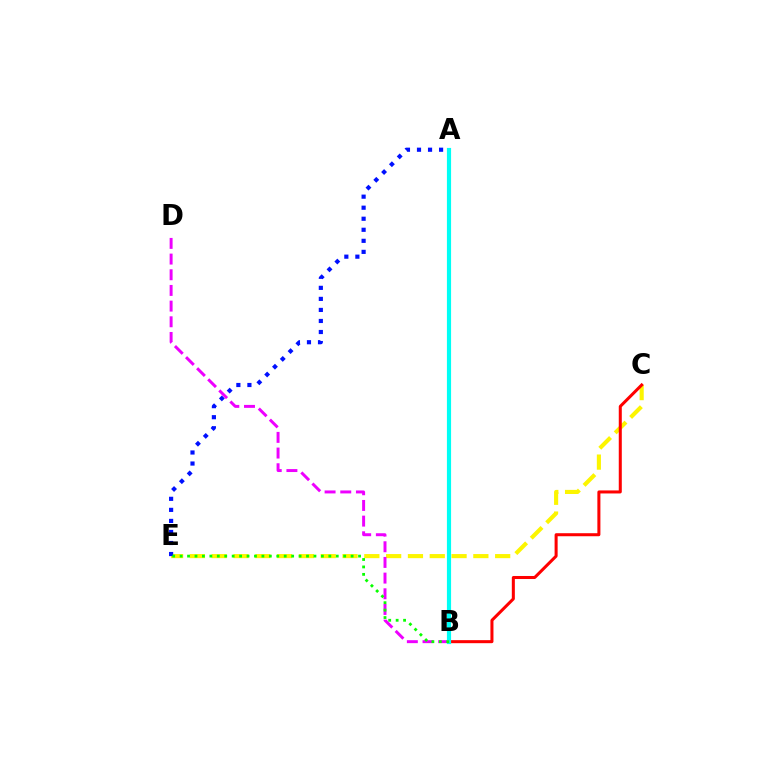{('C', 'E'): [{'color': '#fcf500', 'line_style': 'dashed', 'thickness': 2.96}], ('A', 'E'): [{'color': '#0010ff', 'line_style': 'dotted', 'thickness': 3.0}], ('B', 'D'): [{'color': '#ee00ff', 'line_style': 'dashed', 'thickness': 2.13}], ('B', 'C'): [{'color': '#ff0000', 'line_style': 'solid', 'thickness': 2.18}], ('A', 'B'): [{'color': '#00fff6', 'line_style': 'solid', 'thickness': 3.0}], ('B', 'E'): [{'color': '#08ff00', 'line_style': 'dotted', 'thickness': 2.02}]}